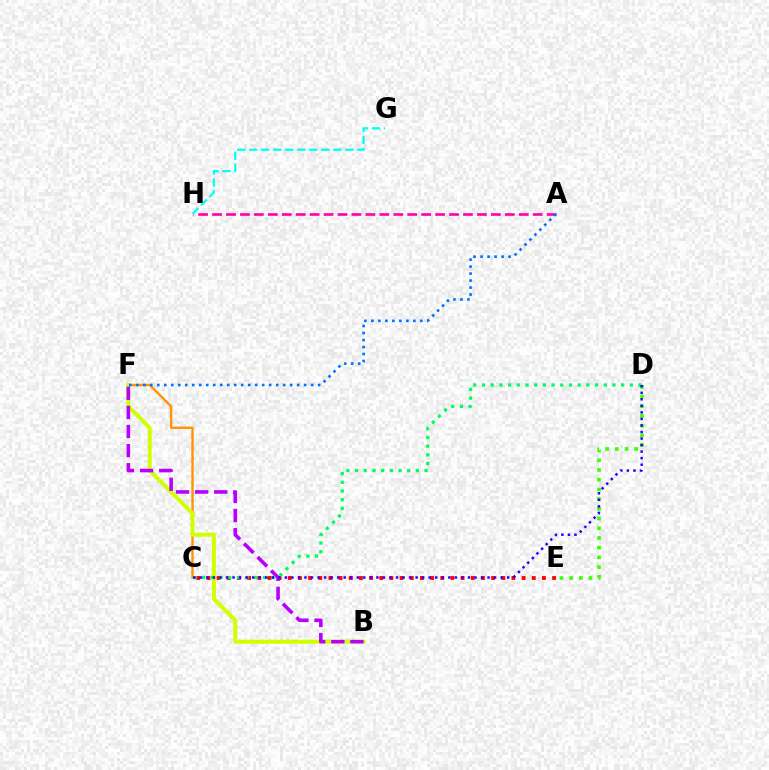{('C', 'F'): [{'color': '#ff9400', 'line_style': 'solid', 'thickness': 1.71}], ('C', 'E'): [{'color': '#ff0000', 'line_style': 'dotted', 'thickness': 2.76}], ('A', 'H'): [{'color': '#ff00ac', 'line_style': 'dashed', 'thickness': 1.89}], ('G', 'H'): [{'color': '#00fff6', 'line_style': 'dashed', 'thickness': 1.63}], ('B', 'F'): [{'color': '#d1ff00', 'line_style': 'solid', 'thickness': 2.87}, {'color': '#b900ff', 'line_style': 'dashed', 'thickness': 2.6}], ('D', 'E'): [{'color': '#3dff00', 'line_style': 'dotted', 'thickness': 2.64}], ('A', 'F'): [{'color': '#0074ff', 'line_style': 'dotted', 'thickness': 1.9}], ('C', 'D'): [{'color': '#00ff5c', 'line_style': 'dotted', 'thickness': 2.36}, {'color': '#2500ff', 'line_style': 'dotted', 'thickness': 1.78}]}